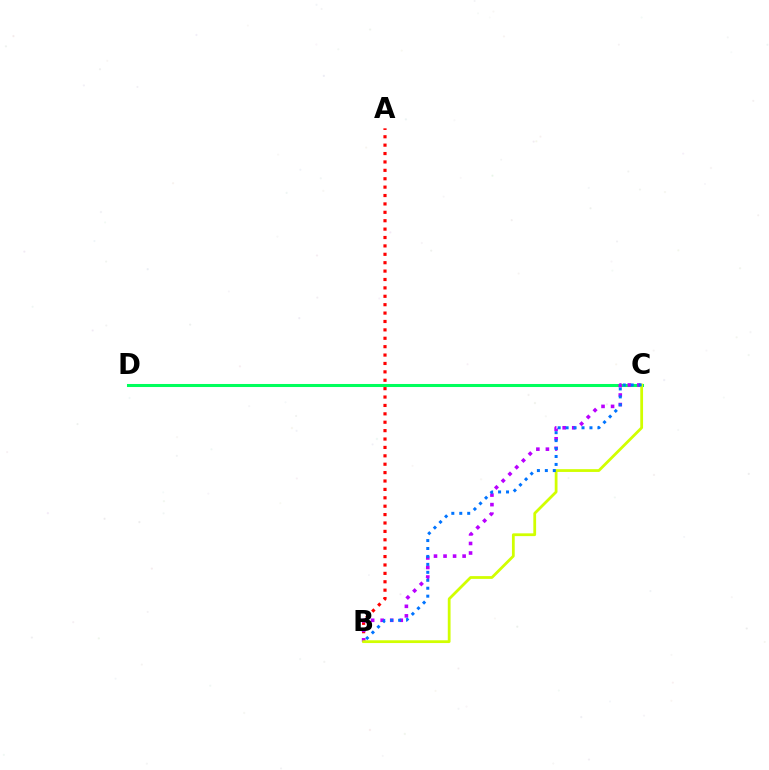{('C', 'D'): [{'color': '#00ff5c', 'line_style': 'solid', 'thickness': 2.2}], ('A', 'B'): [{'color': '#ff0000', 'line_style': 'dotted', 'thickness': 2.28}], ('B', 'C'): [{'color': '#b900ff', 'line_style': 'dotted', 'thickness': 2.59}, {'color': '#d1ff00', 'line_style': 'solid', 'thickness': 2.0}, {'color': '#0074ff', 'line_style': 'dotted', 'thickness': 2.16}]}